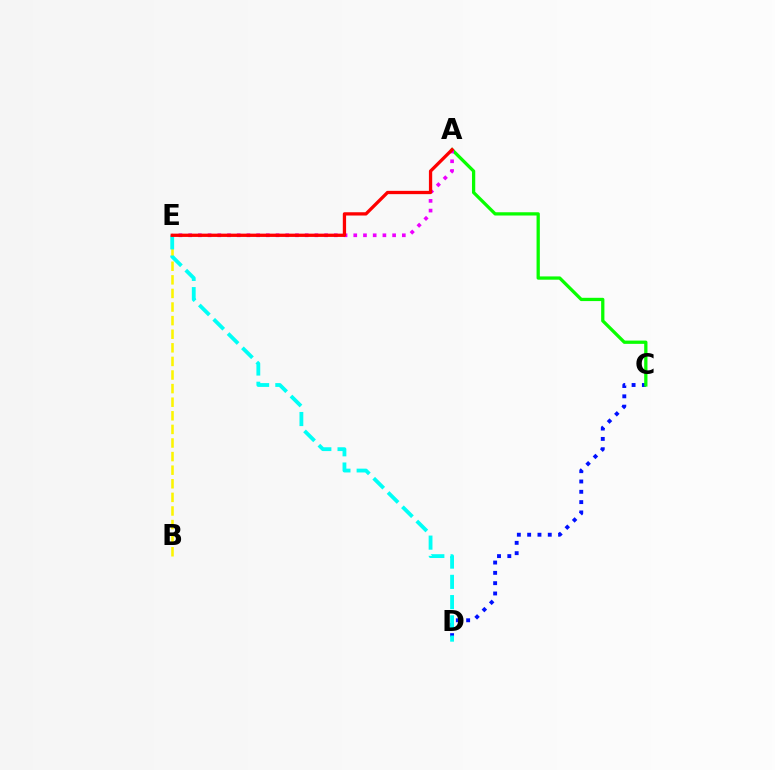{('B', 'E'): [{'color': '#fcf500', 'line_style': 'dashed', 'thickness': 1.85}], ('C', 'D'): [{'color': '#0010ff', 'line_style': 'dotted', 'thickness': 2.8}], ('A', 'C'): [{'color': '#08ff00', 'line_style': 'solid', 'thickness': 2.35}], ('A', 'E'): [{'color': '#ee00ff', 'line_style': 'dotted', 'thickness': 2.64}, {'color': '#ff0000', 'line_style': 'solid', 'thickness': 2.37}], ('D', 'E'): [{'color': '#00fff6', 'line_style': 'dashed', 'thickness': 2.75}]}